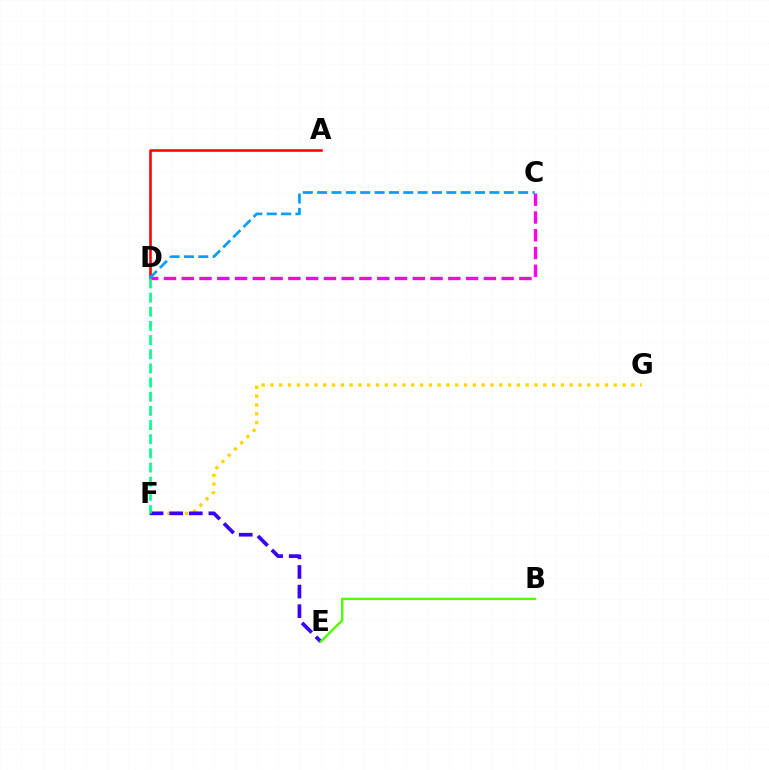{('C', 'D'): [{'color': '#ff00ed', 'line_style': 'dashed', 'thickness': 2.41}, {'color': '#009eff', 'line_style': 'dashed', 'thickness': 1.95}], ('F', 'G'): [{'color': '#ffd500', 'line_style': 'dotted', 'thickness': 2.39}], ('E', 'F'): [{'color': '#3700ff', 'line_style': 'dashed', 'thickness': 2.66}], ('A', 'D'): [{'color': '#ff0000', 'line_style': 'solid', 'thickness': 1.85}], ('B', 'E'): [{'color': '#4fff00', 'line_style': 'solid', 'thickness': 1.73}], ('D', 'F'): [{'color': '#00ff86', 'line_style': 'dashed', 'thickness': 1.92}]}